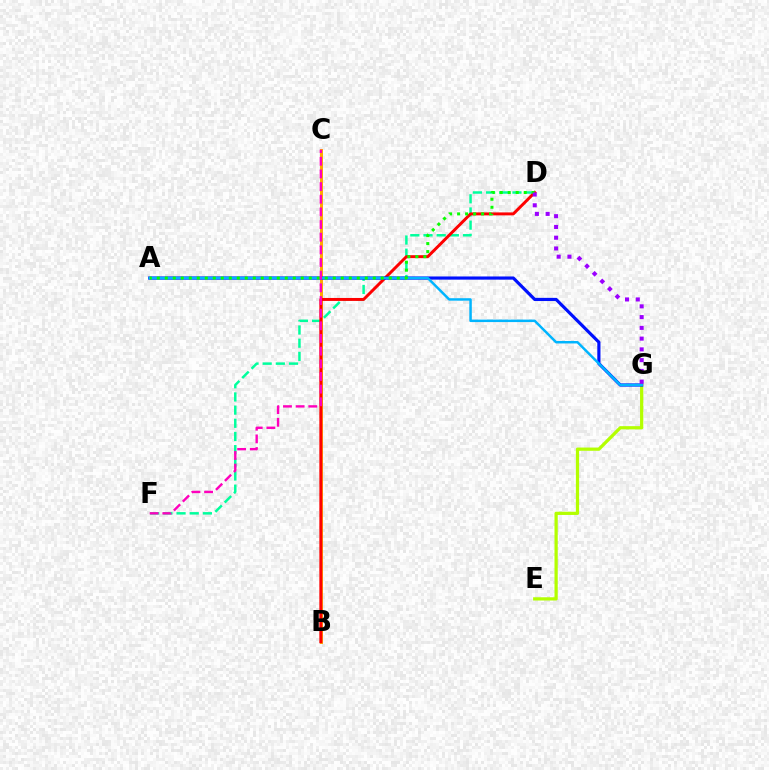{('D', 'F'): [{'color': '#00ff9d', 'line_style': 'dashed', 'thickness': 1.79}], ('B', 'C'): [{'color': '#ffa500', 'line_style': 'solid', 'thickness': 2.13}], ('E', 'G'): [{'color': '#b3ff00', 'line_style': 'solid', 'thickness': 2.33}], ('B', 'D'): [{'color': '#ff0000', 'line_style': 'solid', 'thickness': 2.13}], ('A', 'G'): [{'color': '#0010ff', 'line_style': 'solid', 'thickness': 2.28}, {'color': '#00b5ff', 'line_style': 'solid', 'thickness': 1.78}], ('A', 'D'): [{'color': '#08ff00', 'line_style': 'dotted', 'thickness': 2.17}], ('C', 'F'): [{'color': '#ff00bd', 'line_style': 'dashed', 'thickness': 1.72}], ('D', 'G'): [{'color': '#9b00ff', 'line_style': 'dotted', 'thickness': 2.92}]}